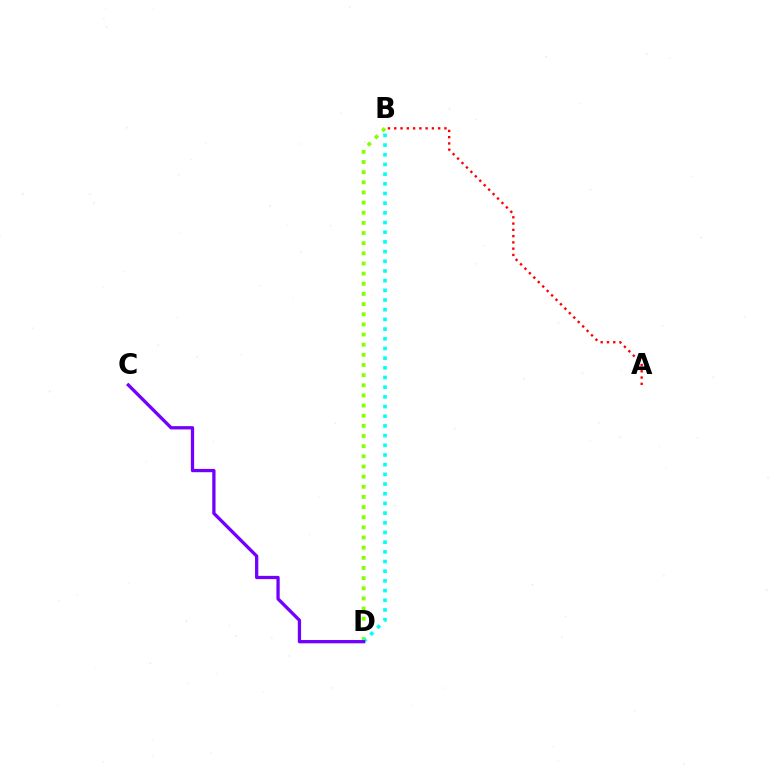{('B', 'D'): [{'color': '#84ff00', 'line_style': 'dotted', 'thickness': 2.76}, {'color': '#00fff6', 'line_style': 'dotted', 'thickness': 2.63}], ('A', 'B'): [{'color': '#ff0000', 'line_style': 'dotted', 'thickness': 1.71}], ('C', 'D'): [{'color': '#7200ff', 'line_style': 'solid', 'thickness': 2.37}]}